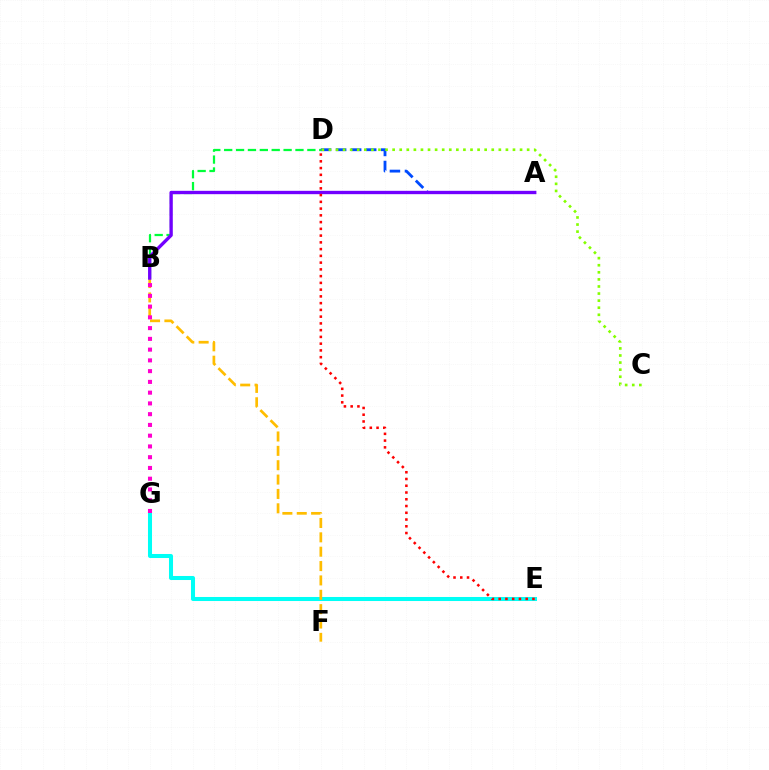{('E', 'G'): [{'color': '#00fff6', 'line_style': 'solid', 'thickness': 2.91}], ('B', 'F'): [{'color': '#ffbd00', 'line_style': 'dashed', 'thickness': 1.95}], ('A', 'D'): [{'color': '#004bff', 'line_style': 'dashed', 'thickness': 2.04}], ('B', 'D'): [{'color': '#00ff39', 'line_style': 'dashed', 'thickness': 1.61}], ('B', 'G'): [{'color': '#ff00cf', 'line_style': 'dotted', 'thickness': 2.92}], ('A', 'B'): [{'color': '#7200ff', 'line_style': 'solid', 'thickness': 2.41}], ('D', 'E'): [{'color': '#ff0000', 'line_style': 'dotted', 'thickness': 1.83}], ('C', 'D'): [{'color': '#84ff00', 'line_style': 'dotted', 'thickness': 1.92}]}